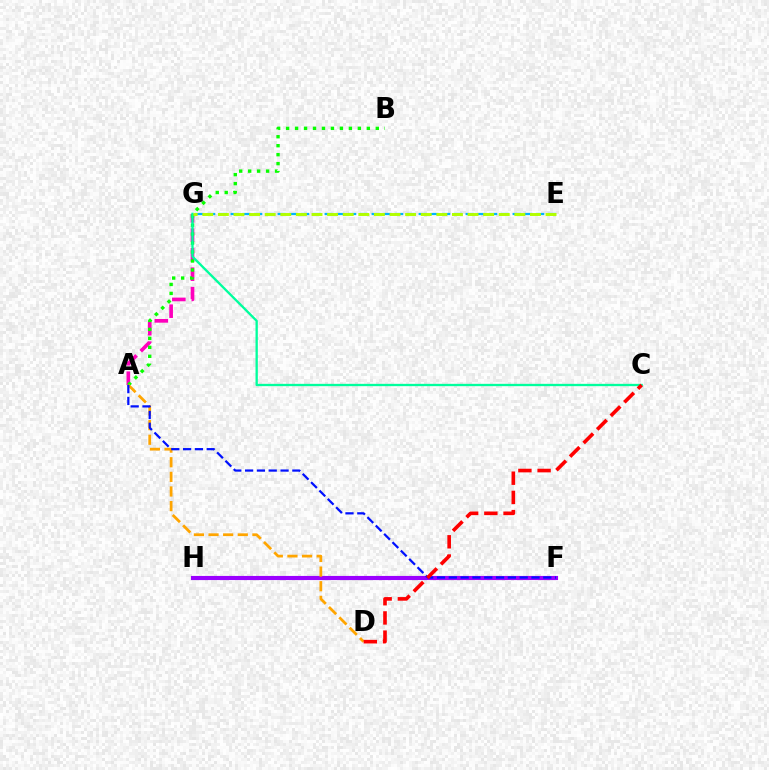{('F', 'H'): [{'color': '#9b00ff', 'line_style': 'solid', 'thickness': 2.97}], ('A', 'G'): [{'color': '#ff00bd', 'line_style': 'dashed', 'thickness': 2.64}], ('E', 'G'): [{'color': '#00b5ff', 'line_style': 'dashed', 'thickness': 1.6}, {'color': '#b3ff00', 'line_style': 'dashed', 'thickness': 2.12}], ('A', 'B'): [{'color': '#08ff00', 'line_style': 'dotted', 'thickness': 2.44}], ('C', 'G'): [{'color': '#00ff9d', 'line_style': 'solid', 'thickness': 1.67}], ('A', 'D'): [{'color': '#ffa500', 'line_style': 'dashed', 'thickness': 1.99}], ('A', 'F'): [{'color': '#0010ff', 'line_style': 'dashed', 'thickness': 1.6}], ('C', 'D'): [{'color': '#ff0000', 'line_style': 'dashed', 'thickness': 2.61}]}